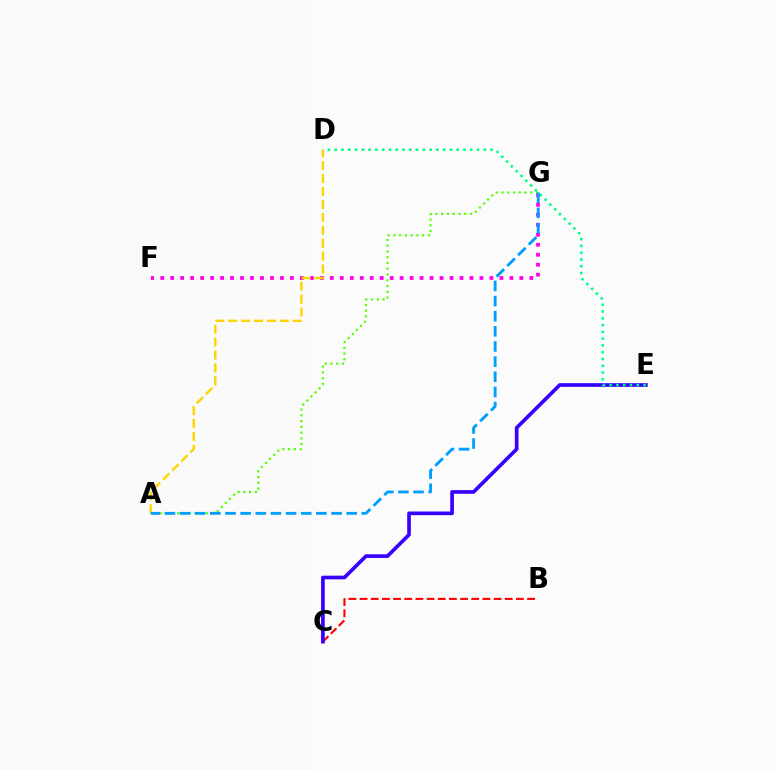{('B', 'C'): [{'color': '#ff0000', 'line_style': 'dashed', 'thickness': 1.52}], ('C', 'E'): [{'color': '#3700ff', 'line_style': 'solid', 'thickness': 2.64}], ('F', 'G'): [{'color': '#ff00ed', 'line_style': 'dotted', 'thickness': 2.71}], ('D', 'E'): [{'color': '#00ff86', 'line_style': 'dotted', 'thickness': 1.84}], ('A', 'D'): [{'color': '#ffd500', 'line_style': 'dashed', 'thickness': 1.75}], ('A', 'G'): [{'color': '#4fff00', 'line_style': 'dotted', 'thickness': 1.57}, {'color': '#009eff', 'line_style': 'dashed', 'thickness': 2.06}]}